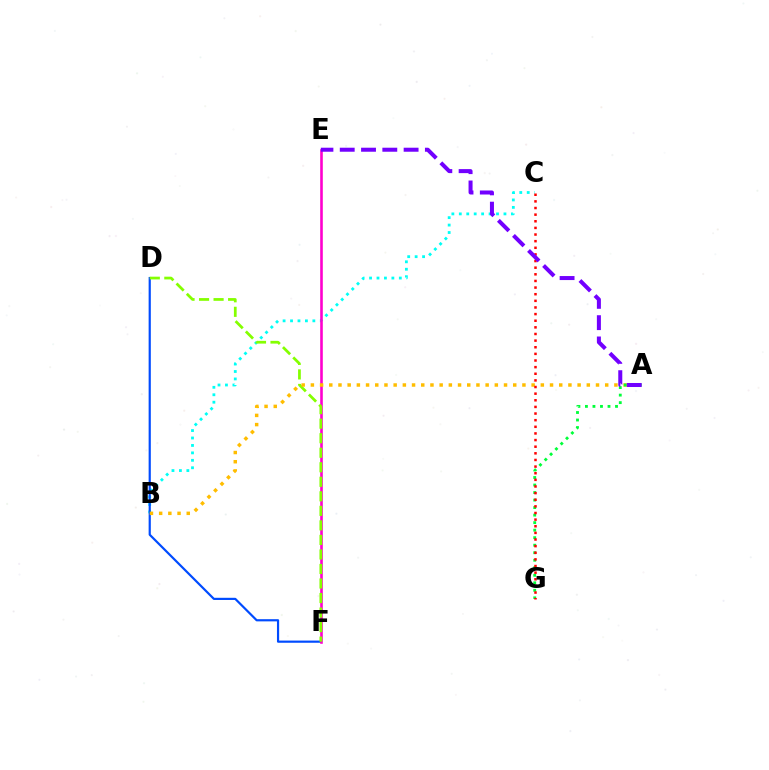{('B', 'C'): [{'color': '#00fff6', 'line_style': 'dotted', 'thickness': 2.02}], ('D', 'F'): [{'color': '#004bff', 'line_style': 'solid', 'thickness': 1.57}, {'color': '#84ff00', 'line_style': 'dashed', 'thickness': 1.97}], ('E', 'F'): [{'color': '#ff00cf', 'line_style': 'solid', 'thickness': 1.88}], ('A', 'B'): [{'color': '#ffbd00', 'line_style': 'dotted', 'thickness': 2.5}], ('A', 'G'): [{'color': '#00ff39', 'line_style': 'dotted', 'thickness': 2.04}], ('C', 'G'): [{'color': '#ff0000', 'line_style': 'dotted', 'thickness': 1.8}], ('A', 'E'): [{'color': '#7200ff', 'line_style': 'dashed', 'thickness': 2.89}]}